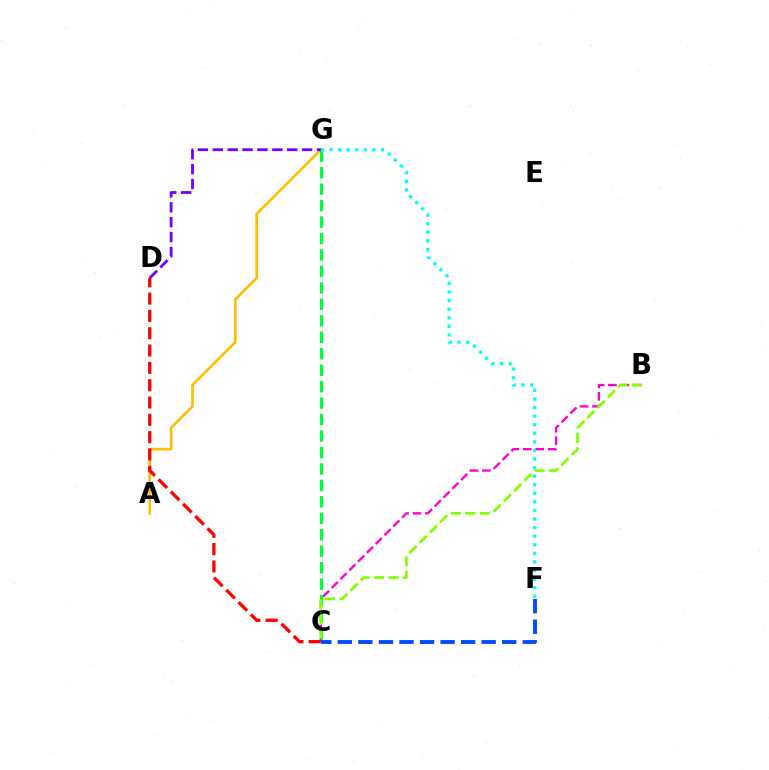{('B', 'C'): [{'color': '#ff00cf', 'line_style': 'dashed', 'thickness': 1.69}, {'color': '#84ff00', 'line_style': 'dashed', 'thickness': 1.97}], ('C', 'F'): [{'color': '#004bff', 'line_style': 'dashed', 'thickness': 2.79}], ('A', 'G'): [{'color': '#ffbd00', 'line_style': 'solid', 'thickness': 1.89}], ('C', 'G'): [{'color': '#00ff39', 'line_style': 'dashed', 'thickness': 2.24}], ('D', 'G'): [{'color': '#7200ff', 'line_style': 'dashed', 'thickness': 2.02}], ('C', 'D'): [{'color': '#ff0000', 'line_style': 'dashed', 'thickness': 2.35}], ('F', 'G'): [{'color': '#00fff6', 'line_style': 'dotted', 'thickness': 2.33}]}